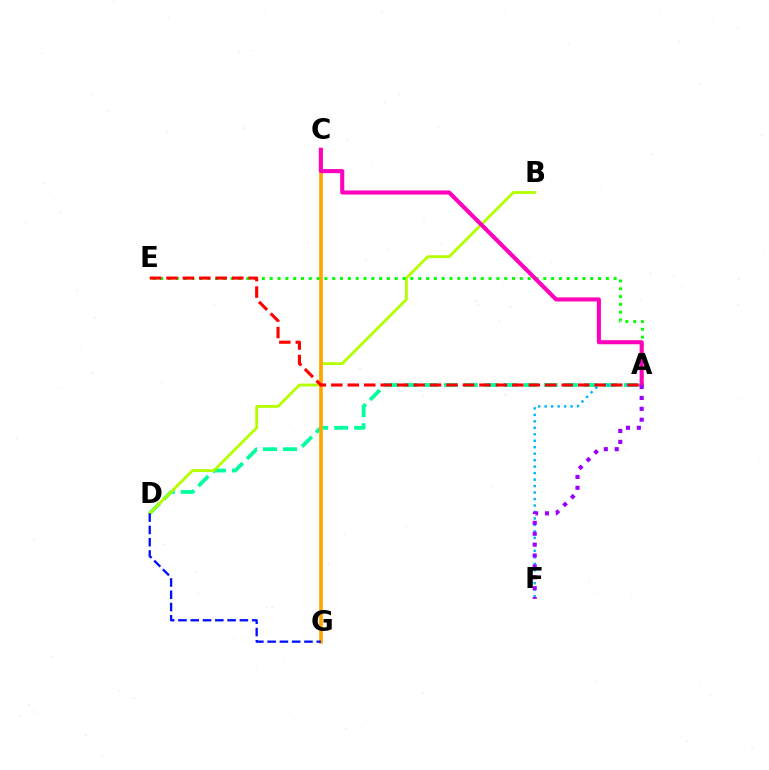{('A', 'D'): [{'color': '#00ff9d', 'line_style': 'dashed', 'thickness': 2.72}], ('B', 'D'): [{'color': '#b3ff00', 'line_style': 'solid', 'thickness': 2.03}], ('C', 'G'): [{'color': '#ffa500', 'line_style': 'solid', 'thickness': 2.64}], ('A', 'F'): [{'color': '#00b5ff', 'line_style': 'dotted', 'thickness': 1.76}, {'color': '#9b00ff', 'line_style': 'dotted', 'thickness': 2.96}], ('A', 'E'): [{'color': '#08ff00', 'line_style': 'dotted', 'thickness': 2.12}, {'color': '#ff0000', 'line_style': 'dashed', 'thickness': 2.24}], ('A', 'C'): [{'color': '#ff00bd', 'line_style': 'solid', 'thickness': 2.94}], ('D', 'G'): [{'color': '#0010ff', 'line_style': 'dashed', 'thickness': 1.67}]}